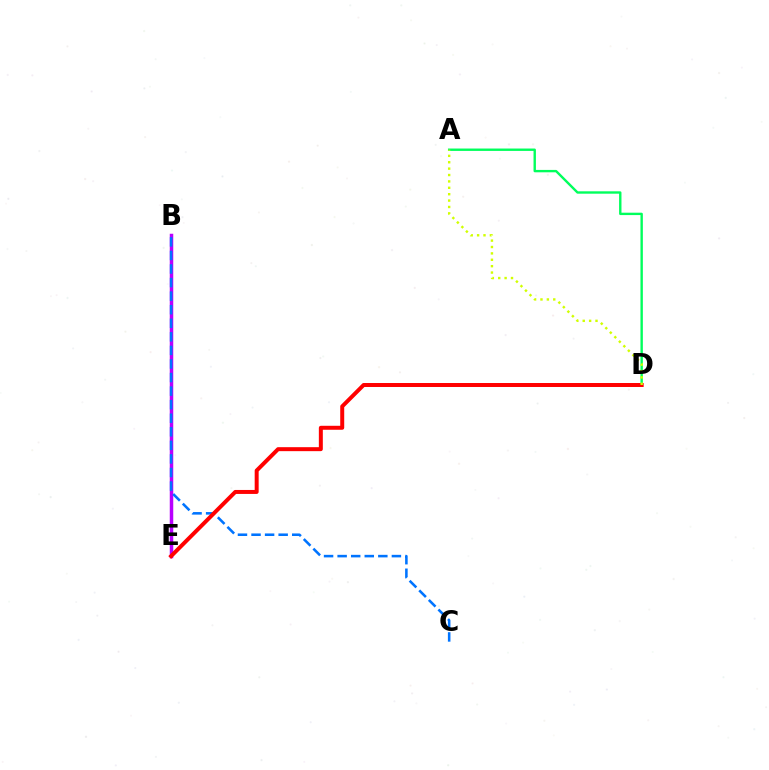{('A', 'D'): [{'color': '#00ff5c', 'line_style': 'solid', 'thickness': 1.72}, {'color': '#d1ff00', 'line_style': 'dotted', 'thickness': 1.74}], ('B', 'E'): [{'color': '#b900ff', 'line_style': 'solid', 'thickness': 2.51}], ('B', 'C'): [{'color': '#0074ff', 'line_style': 'dashed', 'thickness': 1.84}], ('D', 'E'): [{'color': '#ff0000', 'line_style': 'solid', 'thickness': 2.86}]}